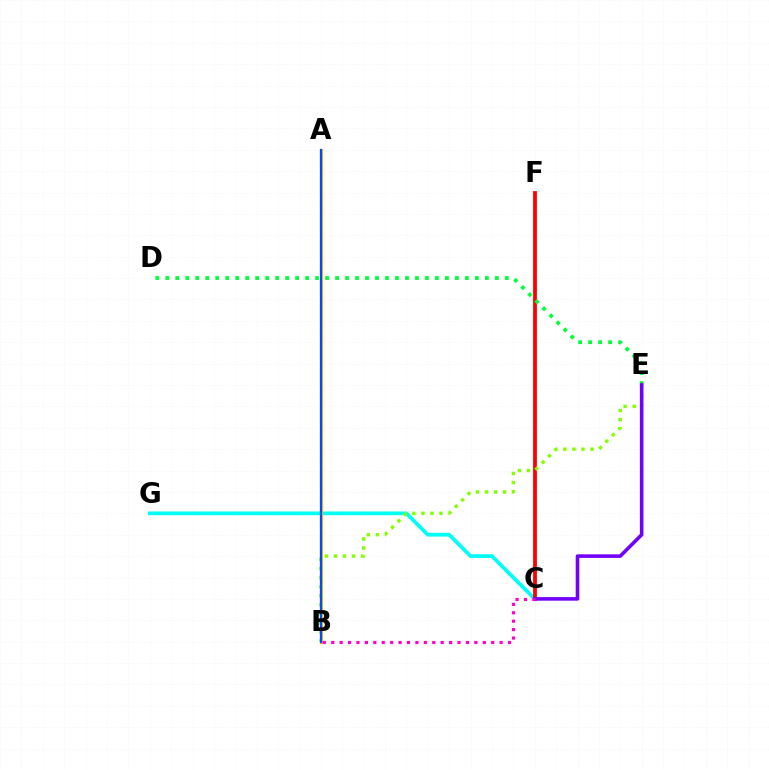{('C', 'G'): [{'color': '#00fff6', 'line_style': 'solid', 'thickness': 2.68}], ('A', 'B'): [{'color': '#ffbd00', 'line_style': 'solid', 'thickness': 2.33}, {'color': '#004bff', 'line_style': 'solid', 'thickness': 1.57}], ('C', 'F'): [{'color': '#ff0000', 'line_style': 'solid', 'thickness': 2.74}], ('B', 'E'): [{'color': '#84ff00', 'line_style': 'dotted', 'thickness': 2.46}], ('D', 'E'): [{'color': '#00ff39', 'line_style': 'dotted', 'thickness': 2.71}], ('C', 'E'): [{'color': '#7200ff', 'line_style': 'solid', 'thickness': 2.58}], ('B', 'C'): [{'color': '#ff00cf', 'line_style': 'dotted', 'thickness': 2.29}]}